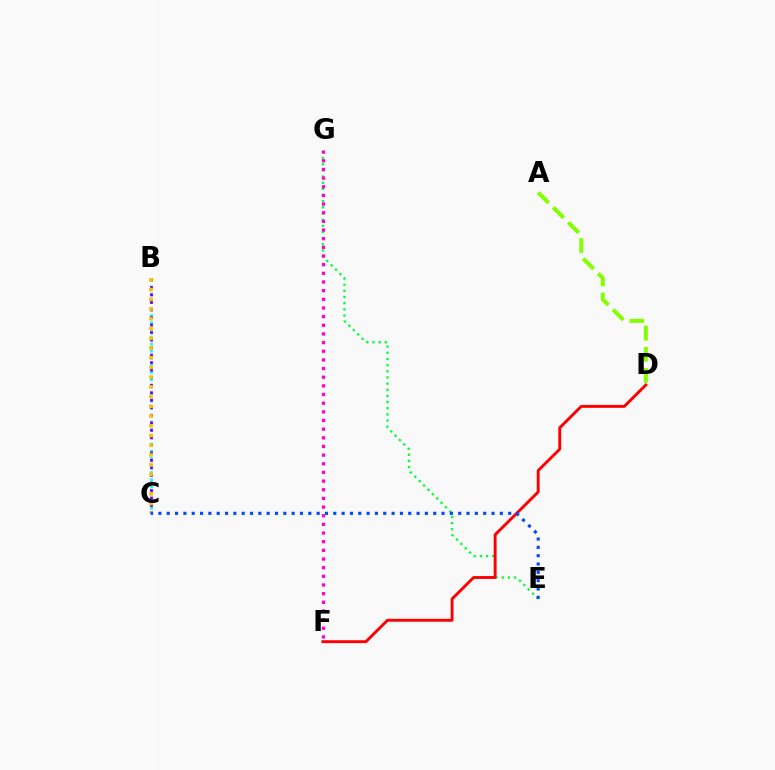{('A', 'D'): [{'color': '#84ff00', 'line_style': 'dashed', 'thickness': 2.88}], ('E', 'G'): [{'color': '#00ff39', 'line_style': 'dotted', 'thickness': 1.67}], ('B', 'C'): [{'color': '#00fff6', 'line_style': 'dotted', 'thickness': 1.94}, {'color': '#7200ff', 'line_style': 'dotted', 'thickness': 2.04}, {'color': '#ffbd00', 'line_style': 'dotted', 'thickness': 2.64}], ('F', 'G'): [{'color': '#ff00cf', 'line_style': 'dotted', 'thickness': 2.35}], ('D', 'F'): [{'color': '#ff0000', 'line_style': 'solid', 'thickness': 2.09}], ('C', 'E'): [{'color': '#004bff', 'line_style': 'dotted', 'thickness': 2.26}]}